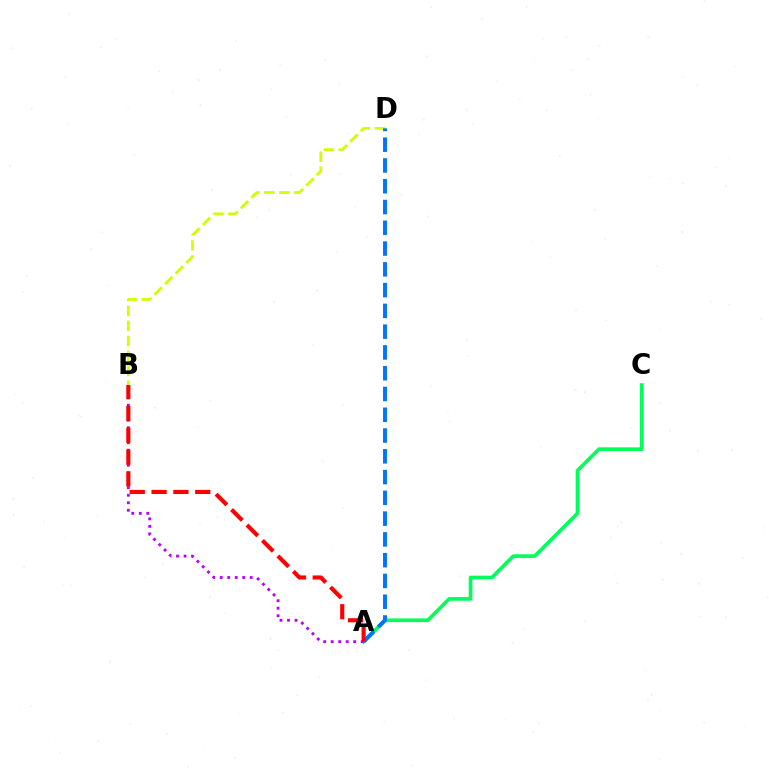{('A', 'C'): [{'color': '#00ff5c', 'line_style': 'solid', 'thickness': 2.64}], ('A', 'B'): [{'color': '#b900ff', 'line_style': 'dotted', 'thickness': 2.04}, {'color': '#ff0000', 'line_style': 'dashed', 'thickness': 2.97}], ('B', 'D'): [{'color': '#d1ff00', 'line_style': 'dashed', 'thickness': 2.03}], ('A', 'D'): [{'color': '#0074ff', 'line_style': 'dashed', 'thickness': 2.82}]}